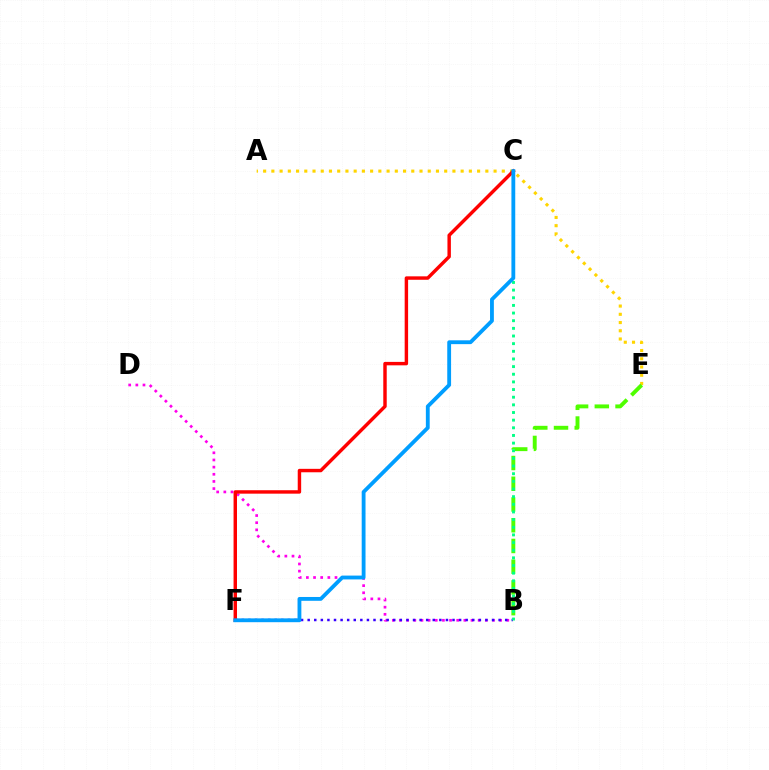{('B', 'D'): [{'color': '#ff00ed', 'line_style': 'dotted', 'thickness': 1.94}], ('A', 'E'): [{'color': '#ffd500', 'line_style': 'dotted', 'thickness': 2.24}], ('B', 'E'): [{'color': '#4fff00', 'line_style': 'dashed', 'thickness': 2.82}], ('B', 'F'): [{'color': '#3700ff', 'line_style': 'dotted', 'thickness': 1.79}], ('B', 'C'): [{'color': '#00ff86', 'line_style': 'dotted', 'thickness': 2.08}], ('C', 'F'): [{'color': '#ff0000', 'line_style': 'solid', 'thickness': 2.47}, {'color': '#009eff', 'line_style': 'solid', 'thickness': 2.76}]}